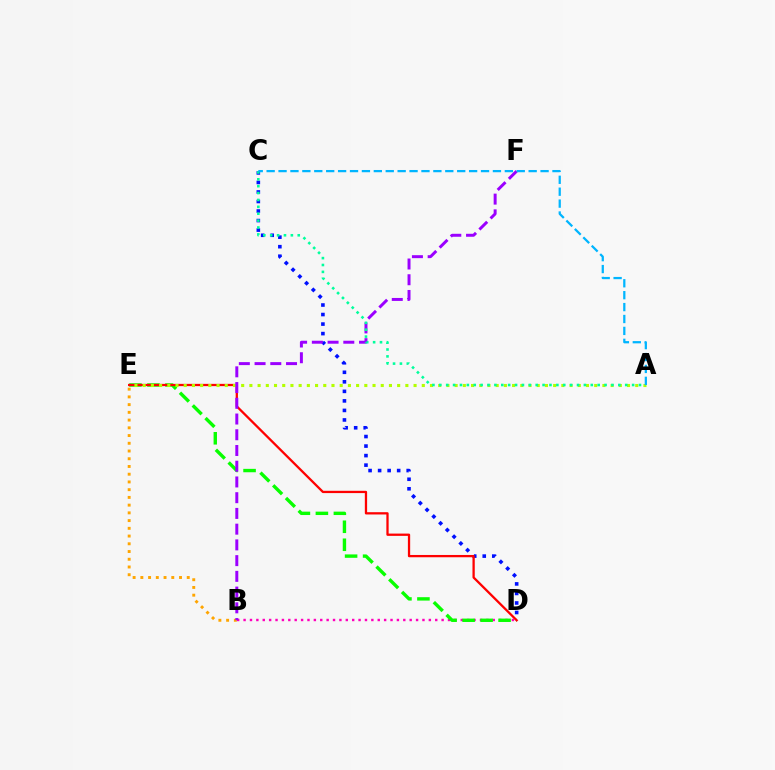{('B', 'D'): [{'color': '#ff00bd', 'line_style': 'dotted', 'thickness': 1.74}], ('D', 'E'): [{'color': '#08ff00', 'line_style': 'dashed', 'thickness': 2.44}, {'color': '#ff0000', 'line_style': 'solid', 'thickness': 1.64}], ('C', 'D'): [{'color': '#0010ff', 'line_style': 'dotted', 'thickness': 2.59}], ('A', 'E'): [{'color': '#b3ff00', 'line_style': 'dotted', 'thickness': 2.23}], ('B', 'E'): [{'color': '#ffa500', 'line_style': 'dotted', 'thickness': 2.1}], ('B', 'F'): [{'color': '#9b00ff', 'line_style': 'dashed', 'thickness': 2.14}], ('A', 'C'): [{'color': '#00ff9d', 'line_style': 'dotted', 'thickness': 1.87}, {'color': '#00b5ff', 'line_style': 'dashed', 'thickness': 1.62}]}